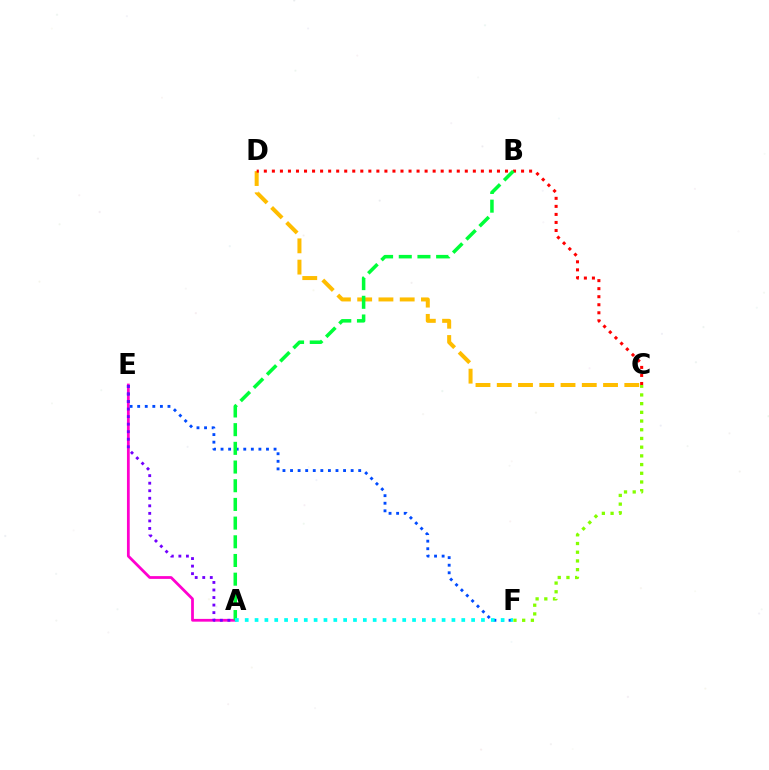{('A', 'E'): [{'color': '#ff00cf', 'line_style': 'solid', 'thickness': 1.99}, {'color': '#7200ff', 'line_style': 'dotted', 'thickness': 2.05}], ('C', 'F'): [{'color': '#84ff00', 'line_style': 'dotted', 'thickness': 2.37}], ('E', 'F'): [{'color': '#004bff', 'line_style': 'dotted', 'thickness': 2.06}], ('C', 'D'): [{'color': '#ffbd00', 'line_style': 'dashed', 'thickness': 2.89}, {'color': '#ff0000', 'line_style': 'dotted', 'thickness': 2.18}], ('A', 'B'): [{'color': '#00ff39', 'line_style': 'dashed', 'thickness': 2.54}], ('A', 'F'): [{'color': '#00fff6', 'line_style': 'dotted', 'thickness': 2.67}]}